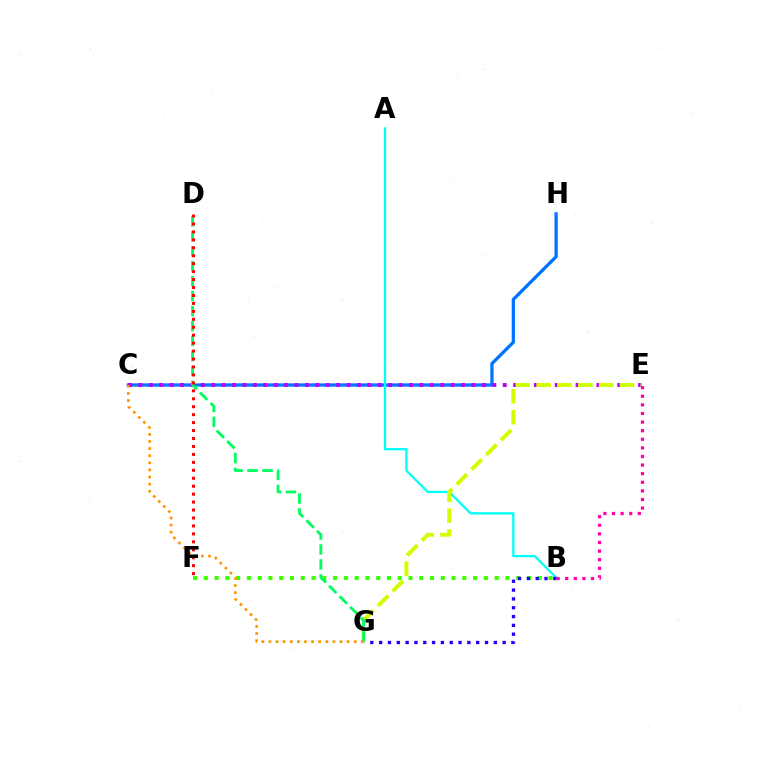{('C', 'H'): [{'color': '#0074ff', 'line_style': 'solid', 'thickness': 2.35}], ('A', 'B'): [{'color': '#00fff6', 'line_style': 'solid', 'thickness': 1.64}], ('C', 'E'): [{'color': '#b900ff', 'line_style': 'dotted', 'thickness': 2.83}], ('B', 'F'): [{'color': '#3dff00', 'line_style': 'dotted', 'thickness': 2.93}], ('B', 'G'): [{'color': '#2500ff', 'line_style': 'dotted', 'thickness': 2.4}], ('E', 'G'): [{'color': '#d1ff00', 'line_style': 'dashed', 'thickness': 2.83}], ('D', 'G'): [{'color': '#00ff5c', 'line_style': 'dashed', 'thickness': 2.03}], ('C', 'G'): [{'color': '#ff9400', 'line_style': 'dotted', 'thickness': 1.93}], ('D', 'F'): [{'color': '#ff0000', 'line_style': 'dotted', 'thickness': 2.16}], ('B', 'E'): [{'color': '#ff00ac', 'line_style': 'dotted', 'thickness': 2.34}]}